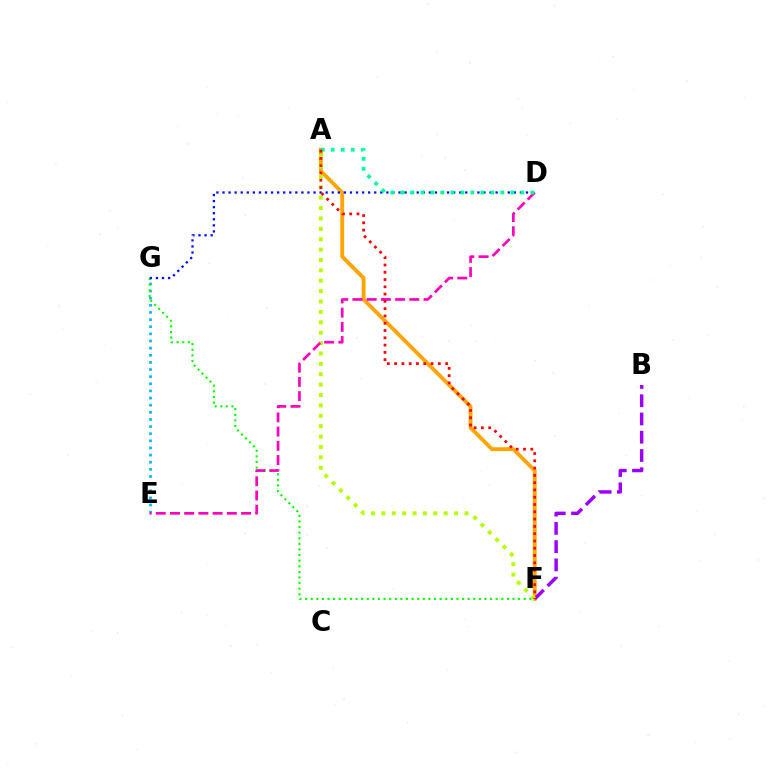{('A', 'F'): [{'color': '#ffa500', 'line_style': 'solid', 'thickness': 2.78}, {'color': '#b3ff00', 'line_style': 'dotted', 'thickness': 2.82}, {'color': '#ff0000', 'line_style': 'dotted', 'thickness': 1.98}], ('B', 'F'): [{'color': '#9b00ff', 'line_style': 'dashed', 'thickness': 2.48}], ('E', 'G'): [{'color': '#00b5ff', 'line_style': 'dotted', 'thickness': 1.94}], ('F', 'G'): [{'color': '#08ff00', 'line_style': 'dotted', 'thickness': 1.52}], ('D', 'E'): [{'color': '#ff00bd', 'line_style': 'dashed', 'thickness': 1.93}], ('D', 'G'): [{'color': '#0010ff', 'line_style': 'dotted', 'thickness': 1.65}], ('A', 'D'): [{'color': '#00ff9d', 'line_style': 'dotted', 'thickness': 2.72}]}